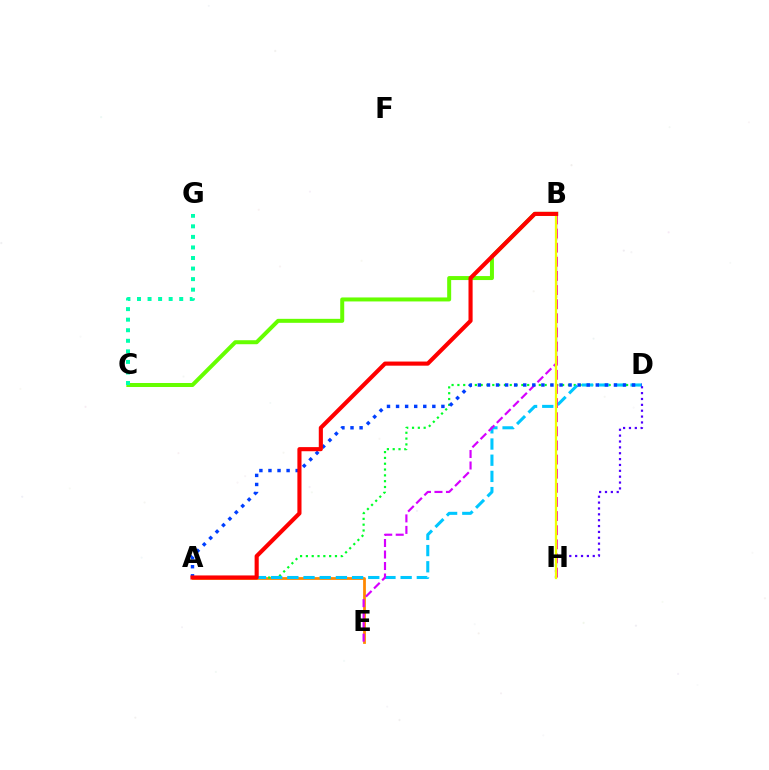{('A', 'E'): [{'color': '#ff8800', 'line_style': 'solid', 'thickness': 1.99}], ('A', 'D'): [{'color': '#00ff27', 'line_style': 'dotted', 'thickness': 1.58}, {'color': '#00c7ff', 'line_style': 'dashed', 'thickness': 2.2}, {'color': '#003fff', 'line_style': 'dotted', 'thickness': 2.46}], ('B', 'C'): [{'color': '#66ff00', 'line_style': 'solid', 'thickness': 2.87}], ('B', 'E'): [{'color': '#d600ff', 'line_style': 'dashed', 'thickness': 1.56}], ('D', 'H'): [{'color': '#4f00ff', 'line_style': 'dotted', 'thickness': 1.59}], ('B', 'H'): [{'color': '#ff00a0', 'line_style': 'dashed', 'thickness': 1.92}, {'color': '#eeff00', 'line_style': 'solid', 'thickness': 1.64}], ('C', 'G'): [{'color': '#00ffaf', 'line_style': 'dotted', 'thickness': 2.87}], ('A', 'B'): [{'color': '#ff0000', 'line_style': 'solid', 'thickness': 2.97}]}